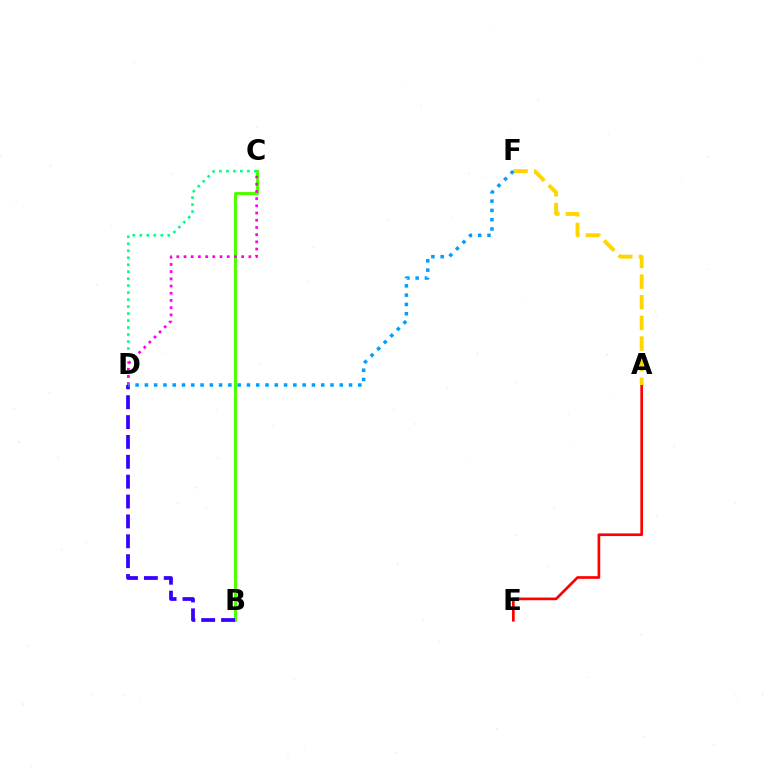{('B', 'C'): [{'color': '#4fff00', 'line_style': 'solid', 'thickness': 2.18}], ('C', 'D'): [{'color': '#00ff86', 'line_style': 'dotted', 'thickness': 1.9}, {'color': '#ff00ed', 'line_style': 'dotted', 'thickness': 1.96}], ('A', 'E'): [{'color': '#ff0000', 'line_style': 'solid', 'thickness': 1.93}], ('B', 'D'): [{'color': '#3700ff', 'line_style': 'dashed', 'thickness': 2.7}], ('A', 'F'): [{'color': '#ffd500', 'line_style': 'dashed', 'thickness': 2.81}], ('D', 'F'): [{'color': '#009eff', 'line_style': 'dotted', 'thickness': 2.52}]}